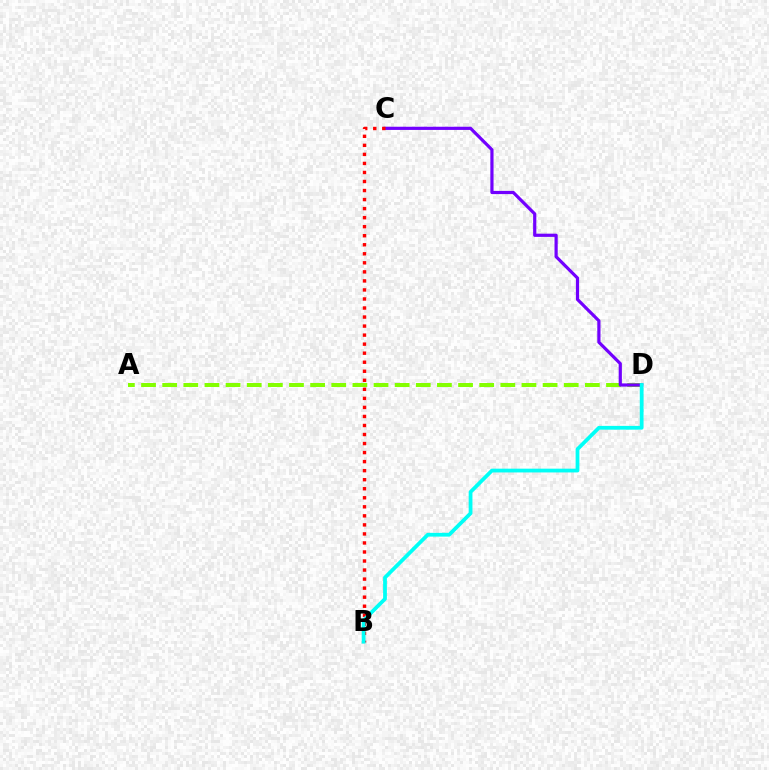{('A', 'D'): [{'color': '#84ff00', 'line_style': 'dashed', 'thickness': 2.87}], ('C', 'D'): [{'color': '#7200ff', 'line_style': 'solid', 'thickness': 2.3}], ('B', 'C'): [{'color': '#ff0000', 'line_style': 'dotted', 'thickness': 2.46}], ('B', 'D'): [{'color': '#00fff6', 'line_style': 'solid', 'thickness': 2.71}]}